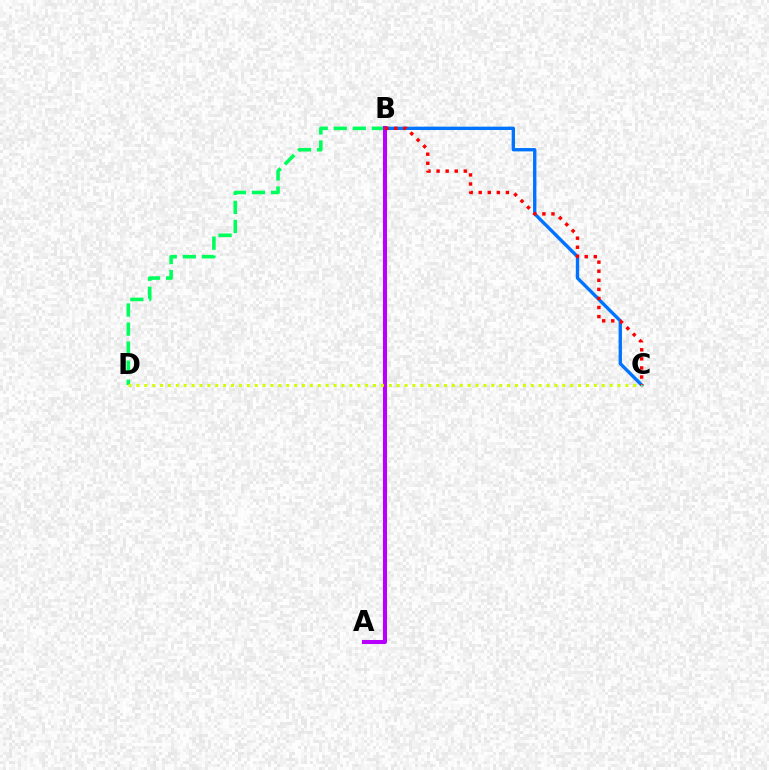{('B', 'D'): [{'color': '#00ff5c', 'line_style': 'dashed', 'thickness': 2.59}], ('B', 'C'): [{'color': '#0074ff', 'line_style': 'solid', 'thickness': 2.42}, {'color': '#ff0000', 'line_style': 'dotted', 'thickness': 2.46}], ('A', 'B'): [{'color': '#b900ff', 'line_style': 'solid', 'thickness': 2.91}], ('C', 'D'): [{'color': '#d1ff00', 'line_style': 'dotted', 'thickness': 2.14}]}